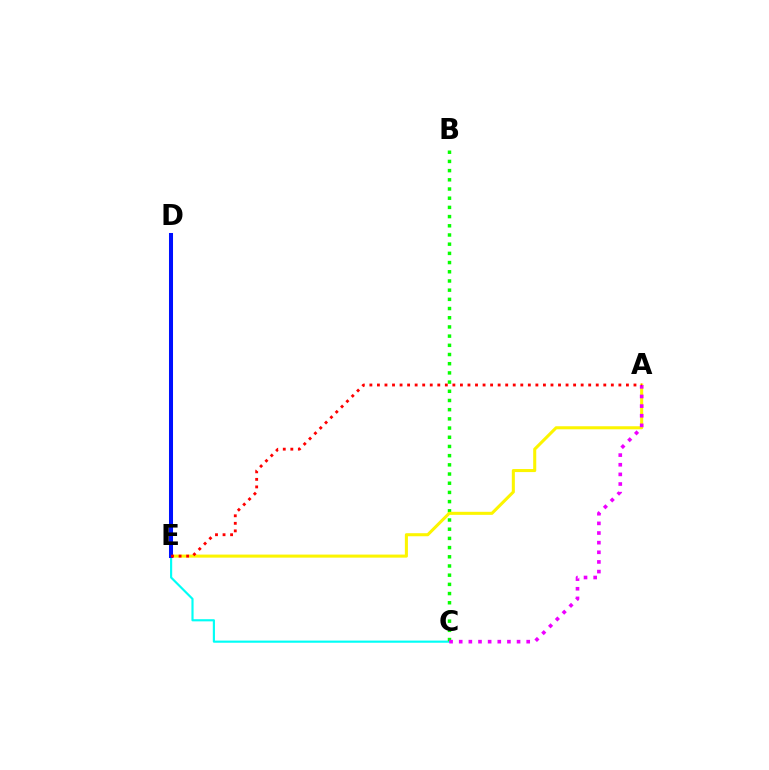{('C', 'E'): [{'color': '#00fff6', 'line_style': 'solid', 'thickness': 1.55}], ('B', 'C'): [{'color': '#08ff00', 'line_style': 'dotted', 'thickness': 2.5}], ('A', 'E'): [{'color': '#fcf500', 'line_style': 'solid', 'thickness': 2.2}, {'color': '#ff0000', 'line_style': 'dotted', 'thickness': 2.05}], ('A', 'C'): [{'color': '#ee00ff', 'line_style': 'dotted', 'thickness': 2.62}], ('D', 'E'): [{'color': '#0010ff', 'line_style': 'solid', 'thickness': 2.9}]}